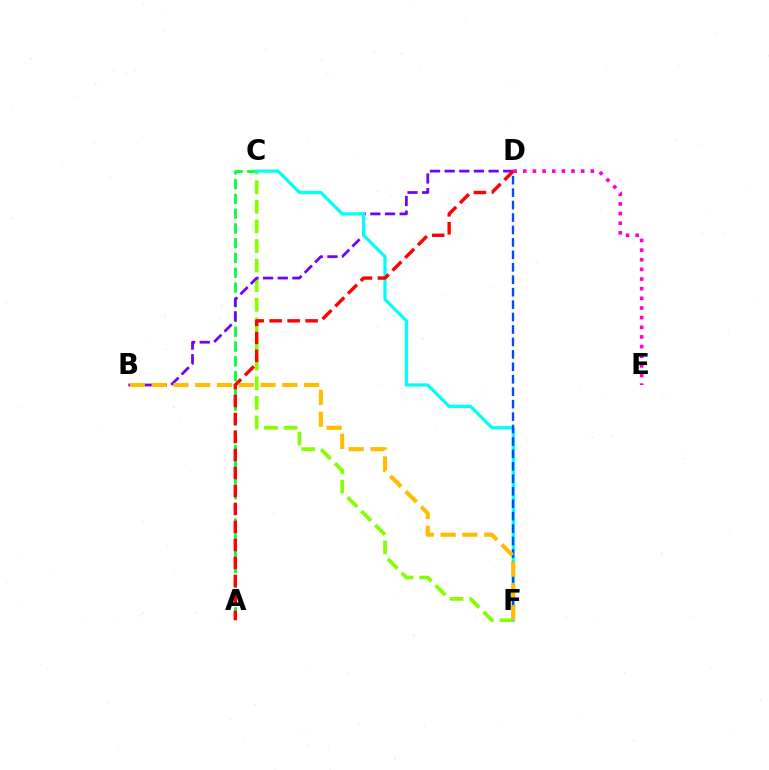{('A', 'C'): [{'color': '#00ff39', 'line_style': 'dashed', 'thickness': 2.01}], ('C', 'F'): [{'color': '#84ff00', 'line_style': 'dashed', 'thickness': 2.66}, {'color': '#00fff6', 'line_style': 'solid', 'thickness': 2.34}], ('B', 'D'): [{'color': '#7200ff', 'line_style': 'dashed', 'thickness': 1.99}], ('D', 'F'): [{'color': '#004bff', 'line_style': 'dashed', 'thickness': 1.69}], ('A', 'D'): [{'color': '#ff0000', 'line_style': 'dashed', 'thickness': 2.44}], ('B', 'F'): [{'color': '#ffbd00', 'line_style': 'dashed', 'thickness': 2.96}], ('D', 'E'): [{'color': '#ff00cf', 'line_style': 'dotted', 'thickness': 2.62}]}